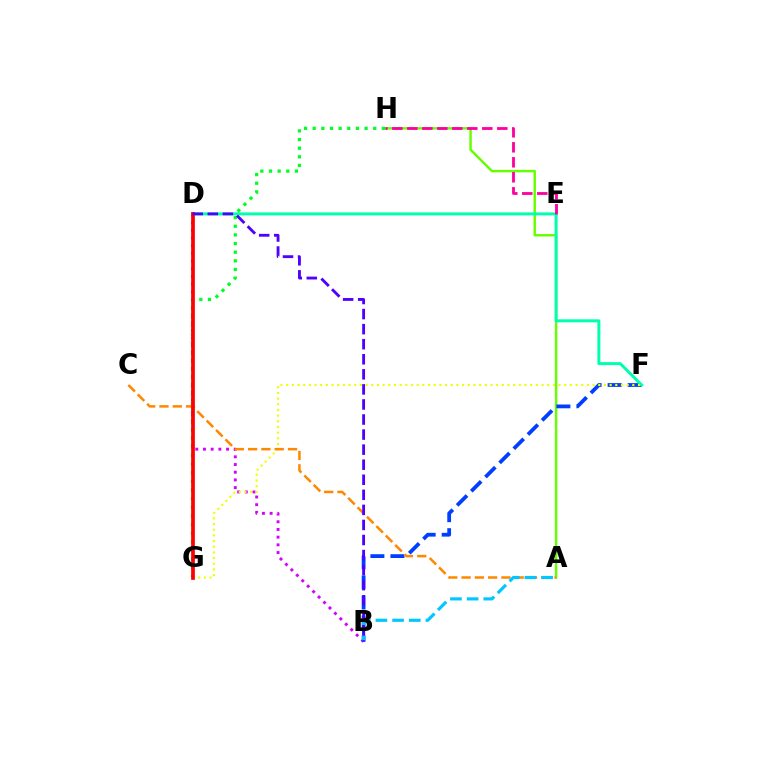{('A', 'H'): [{'color': '#66ff00', 'line_style': 'solid', 'thickness': 1.76}], ('B', 'D'): [{'color': '#d600ff', 'line_style': 'dotted', 'thickness': 2.09}, {'color': '#4f00ff', 'line_style': 'dashed', 'thickness': 2.05}], ('B', 'F'): [{'color': '#003fff', 'line_style': 'dashed', 'thickness': 2.72}], ('D', 'F'): [{'color': '#00ffaf', 'line_style': 'solid', 'thickness': 2.16}], ('F', 'G'): [{'color': '#eeff00', 'line_style': 'dotted', 'thickness': 1.54}], ('A', 'C'): [{'color': '#ff8800', 'line_style': 'dashed', 'thickness': 1.81}], ('A', 'B'): [{'color': '#00c7ff', 'line_style': 'dashed', 'thickness': 2.27}], ('G', 'H'): [{'color': '#00ff27', 'line_style': 'dotted', 'thickness': 2.35}], ('D', 'G'): [{'color': '#ff0000', 'line_style': 'solid', 'thickness': 2.68}], ('E', 'H'): [{'color': '#ff00a0', 'line_style': 'dashed', 'thickness': 2.04}]}